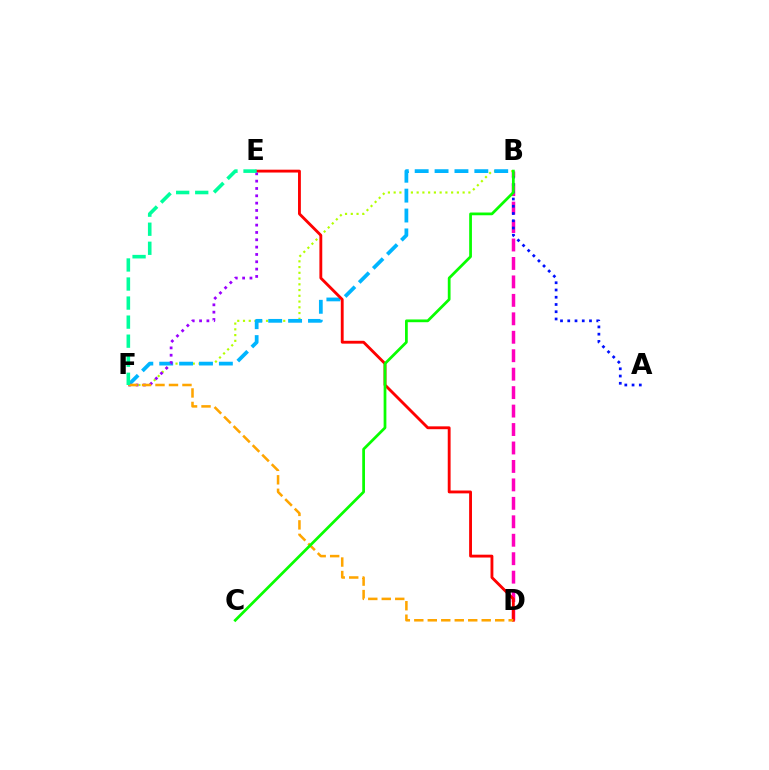{('B', 'D'): [{'color': '#ff00bd', 'line_style': 'dashed', 'thickness': 2.51}], ('B', 'F'): [{'color': '#b3ff00', 'line_style': 'dotted', 'thickness': 1.56}, {'color': '#00b5ff', 'line_style': 'dashed', 'thickness': 2.7}], ('D', 'E'): [{'color': '#ff0000', 'line_style': 'solid', 'thickness': 2.05}], ('A', 'B'): [{'color': '#0010ff', 'line_style': 'dotted', 'thickness': 1.97}], ('E', 'F'): [{'color': '#9b00ff', 'line_style': 'dotted', 'thickness': 1.99}, {'color': '#00ff9d', 'line_style': 'dashed', 'thickness': 2.59}], ('D', 'F'): [{'color': '#ffa500', 'line_style': 'dashed', 'thickness': 1.83}], ('B', 'C'): [{'color': '#08ff00', 'line_style': 'solid', 'thickness': 1.98}]}